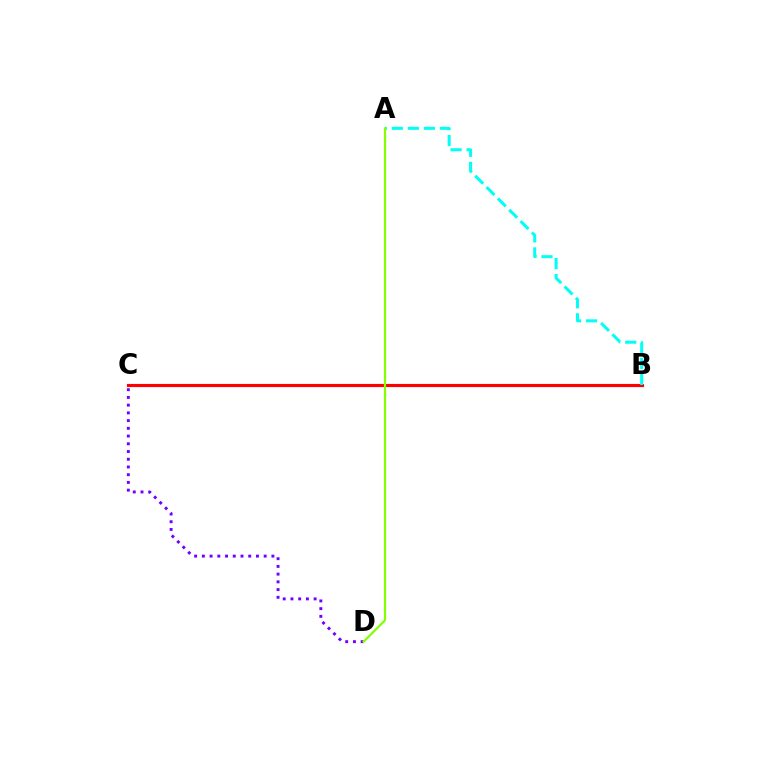{('B', 'C'): [{'color': '#ff0000', 'line_style': 'solid', 'thickness': 2.26}], ('C', 'D'): [{'color': '#7200ff', 'line_style': 'dotted', 'thickness': 2.1}], ('A', 'B'): [{'color': '#00fff6', 'line_style': 'dashed', 'thickness': 2.18}], ('A', 'D'): [{'color': '#84ff00', 'line_style': 'solid', 'thickness': 1.59}]}